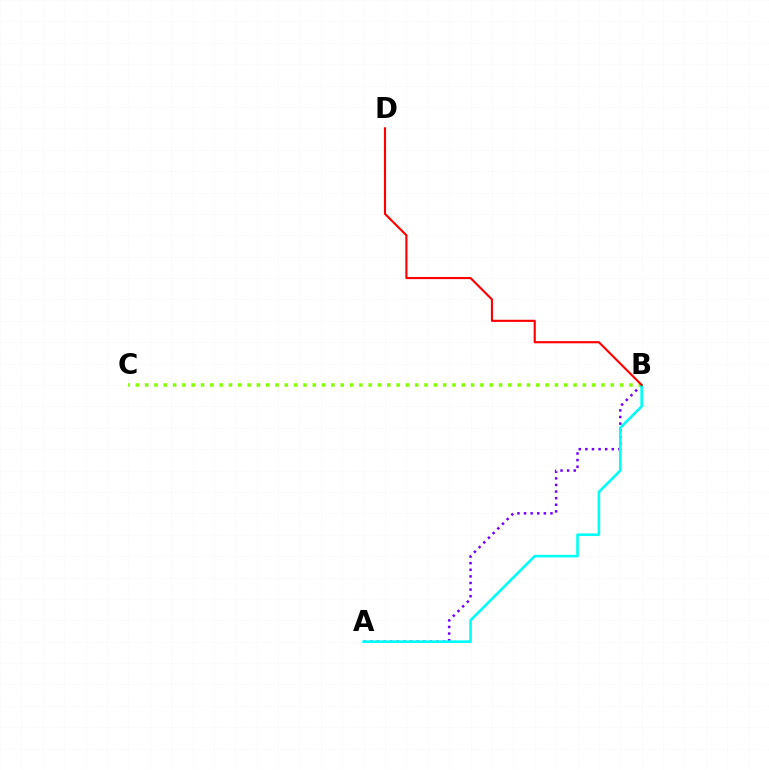{('A', 'B'): [{'color': '#7200ff', 'line_style': 'dotted', 'thickness': 1.79}, {'color': '#00fff6', 'line_style': 'solid', 'thickness': 1.88}], ('B', 'C'): [{'color': '#84ff00', 'line_style': 'dotted', 'thickness': 2.53}], ('B', 'D'): [{'color': '#ff0000', 'line_style': 'solid', 'thickness': 1.54}]}